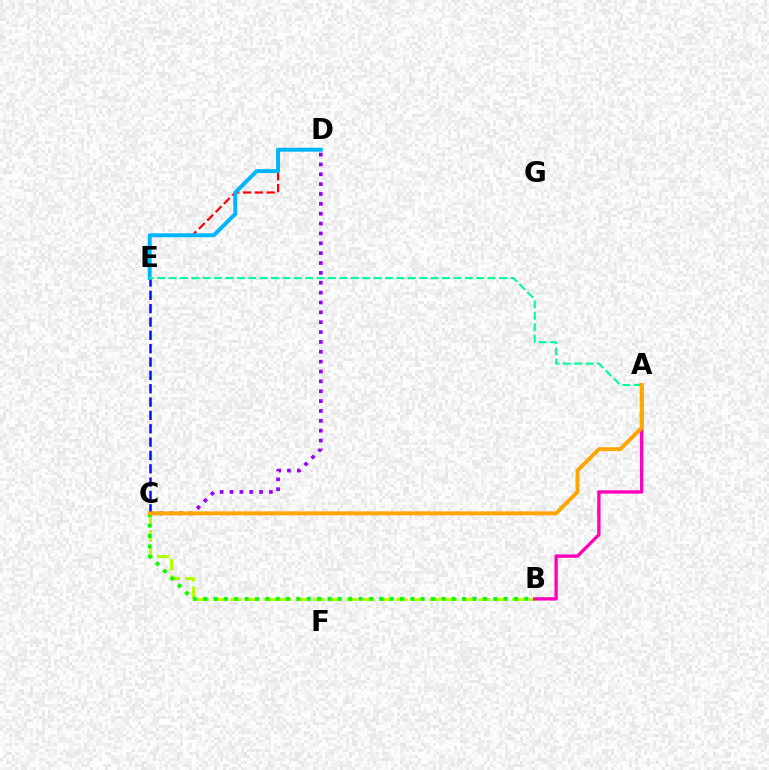{('D', 'E'): [{'color': '#ff0000', 'line_style': 'dashed', 'thickness': 1.61}, {'color': '#00b5ff', 'line_style': 'solid', 'thickness': 2.83}], ('B', 'C'): [{'color': '#b3ff00', 'line_style': 'dashed', 'thickness': 2.25}, {'color': '#08ff00', 'line_style': 'dotted', 'thickness': 2.81}], ('C', 'D'): [{'color': '#9b00ff', 'line_style': 'dotted', 'thickness': 2.68}], ('A', 'B'): [{'color': '#ff00bd', 'line_style': 'solid', 'thickness': 2.4}], ('C', 'E'): [{'color': '#0010ff', 'line_style': 'dashed', 'thickness': 1.81}], ('A', 'E'): [{'color': '#00ff9d', 'line_style': 'dashed', 'thickness': 1.55}], ('A', 'C'): [{'color': '#ffa500', 'line_style': 'solid', 'thickness': 2.83}]}